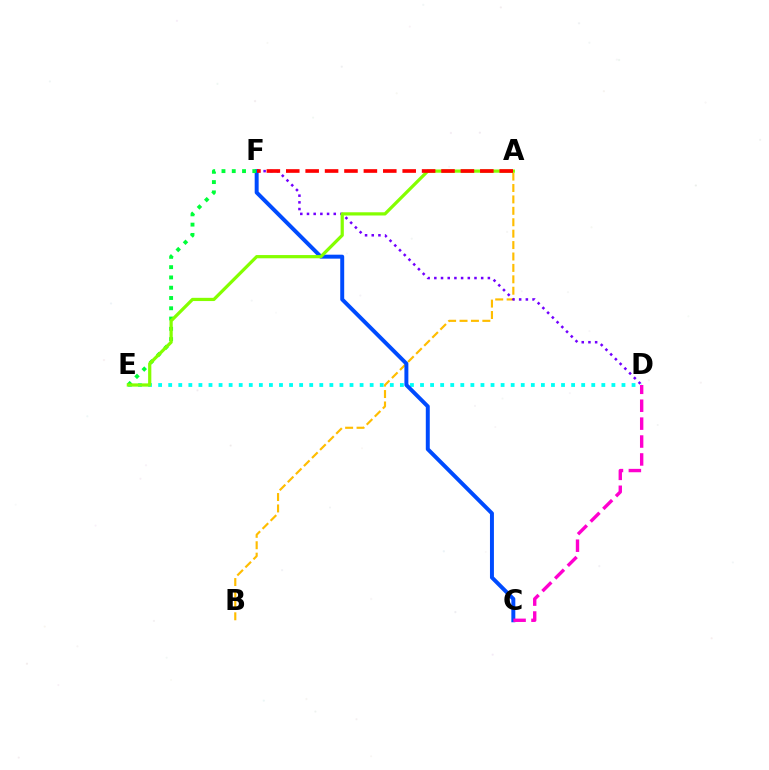{('A', 'B'): [{'color': '#ffbd00', 'line_style': 'dashed', 'thickness': 1.55}], ('D', 'E'): [{'color': '#00fff6', 'line_style': 'dotted', 'thickness': 2.74}], ('D', 'F'): [{'color': '#7200ff', 'line_style': 'dotted', 'thickness': 1.82}], ('C', 'F'): [{'color': '#004bff', 'line_style': 'solid', 'thickness': 2.85}], ('E', 'F'): [{'color': '#00ff39', 'line_style': 'dotted', 'thickness': 2.79}], ('A', 'E'): [{'color': '#84ff00', 'line_style': 'solid', 'thickness': 2.32}], ('C', 'D'): [{'color': '#ff00cf', 'line_style': 'dashed', 'thickness': 2.43}], ('A', 'F'): [{'color': '#ff0000', 'line_style': 'dashed', 'thickness': 2.64}]}